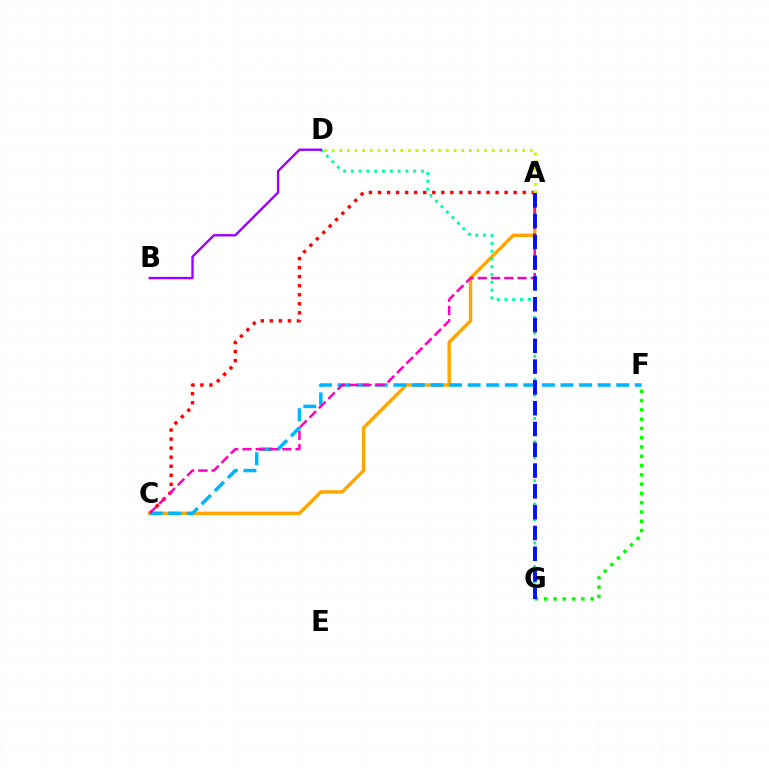{('A', 'C'): [{'color': '#ff0000', 'line_style': 'dotted', 'thickness': 2.46}, {'color': '#ffa500', 'line_style': 'solid', 'thickness': 2.45}, {'color': '#ff00bd', 'line_style': 'dashed', 'thickness': 1.8}], ('C', 'F'): [{'color': '#00b5ff', 'line_style': 'dashed', 'thickness': 2.52}], ('D', 'G'): [{'color': '#00ff9d', 'line_style': 'dotted', 'thickness': 2.11}], ('F', 'G'): [{'color': '#08ff00', 'line_style': 'dotted', 'thickness': 2.52}], ('A', 'D'): [{'color': '#b3ff00', 'line_style': 'dotted', 'thickness': 2.07}], ('B', 'D'): [{'color': '#9b00ff', 'line_style': 'solid', 'thickness': 1.71}], ('A', 'G'): [{'color': '#0010ff', 'line_style': 'dashed', 'thickness': 2.82}]}